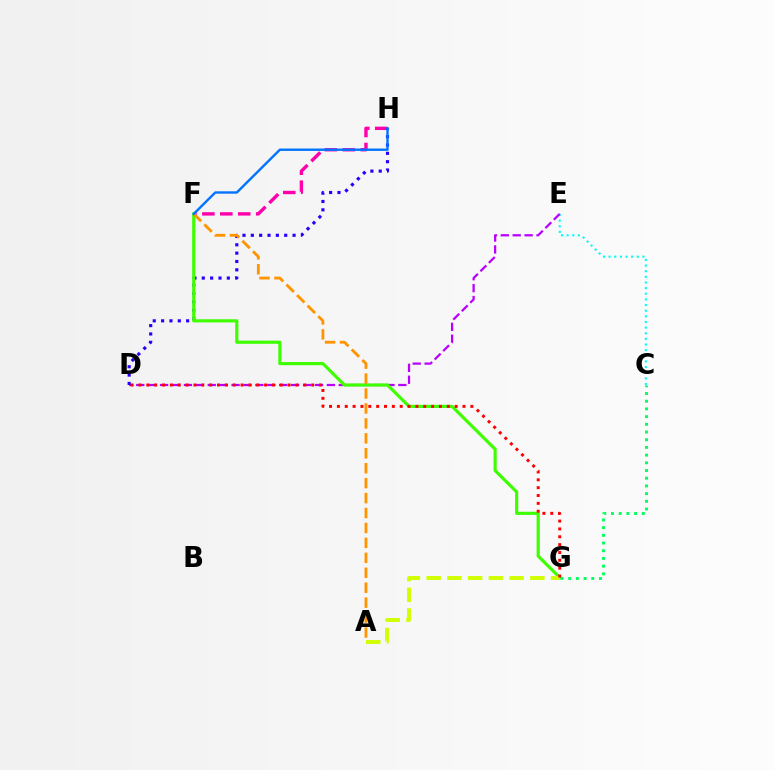{('F', 'H'): [{'color': '#ff00ac', 'line_style': 'dashed', 'thickness': 2.44}, {'color': '#0074ff', 'line_style': 'solid', 'thickness': 1.73}], ('C', 'E'): [{'color': '#00fff6', 'line_style': 'dotted', 'thickness': 1.53}], ('D', 'E'): [{'color': '#b900ff', 'line_style': 'dashed', 'thickness': 1.62}], ('D', 'H'): [{'color': '#2500ff', 'line_style': 'dotted', 'thickness': 2.27}], ('F', 'G'): [{'color': '#3dff00', 'line_style': 'solid', 'thickness': 2.27}], ('C', 'G'): [{'color': '#00ff5c', 'line_style': 'dotted', 'thickness': 2.09}], ('A', 'G'): [{'color': '#d1ff00', 'line_style': 'dashed', 'thickness': 2.82}], ('A', 'F'): [{'color': '#ff9400', 'line_style': 'dashed', 'thickness': 2.03}], ('D', 'G'): [{'color': '#ff0000', 'line_style': 'dotted', 'thickness': 2.13}]}